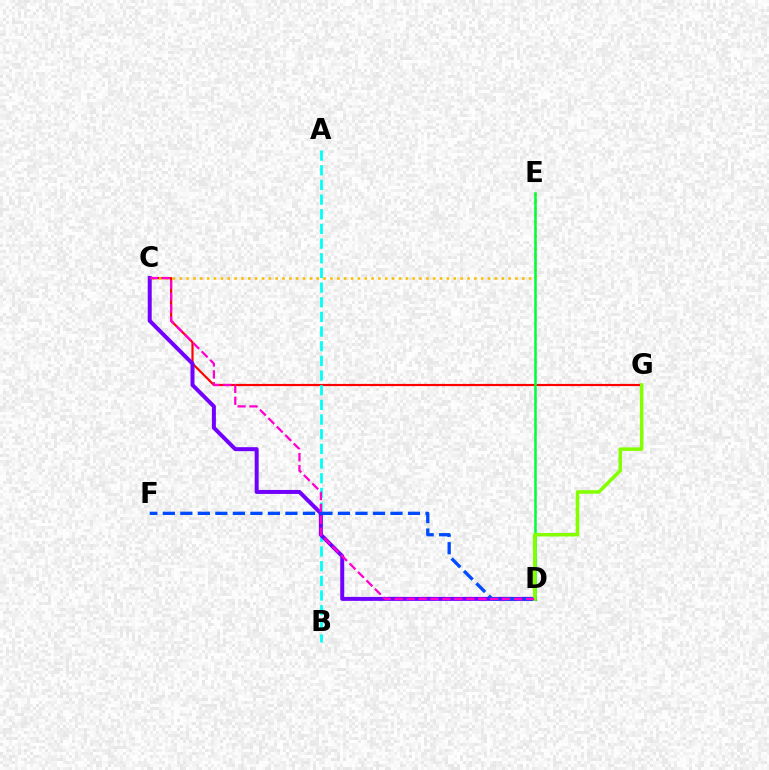{('C', 'G'): [{'color': '#ff0000', 'line_style': 'solid', 'thickness': 1.57}], ('C', 'E'): [{'color': '#ffbd00', 'line_style': 'dotted', 'thickness': 1.86}], ('A', 'B'): [{'color': '#00fff6', 'line_style': 'dashed', 'thickness': 1.99}], ('C', 'D'): [{'color': '#7200ff', 'line_style': 'solid', 'thickness': 2.87}, {'color': '#ff00cf', 'line_style': 'dashed', 'thickness': 1.62}], ('D', 'F'): [{'color': '#004bff', 'line_style': 'dashed', 'thickness': 2.38}], ('D', 'E'): [{'color': '#00ff39', 'line_style': 'solid', 'thickness': 1.83}], ('D', 'G'): [{'color': '#84ff00', 'line_style': 'solid', 'thickness': 2.54}]}